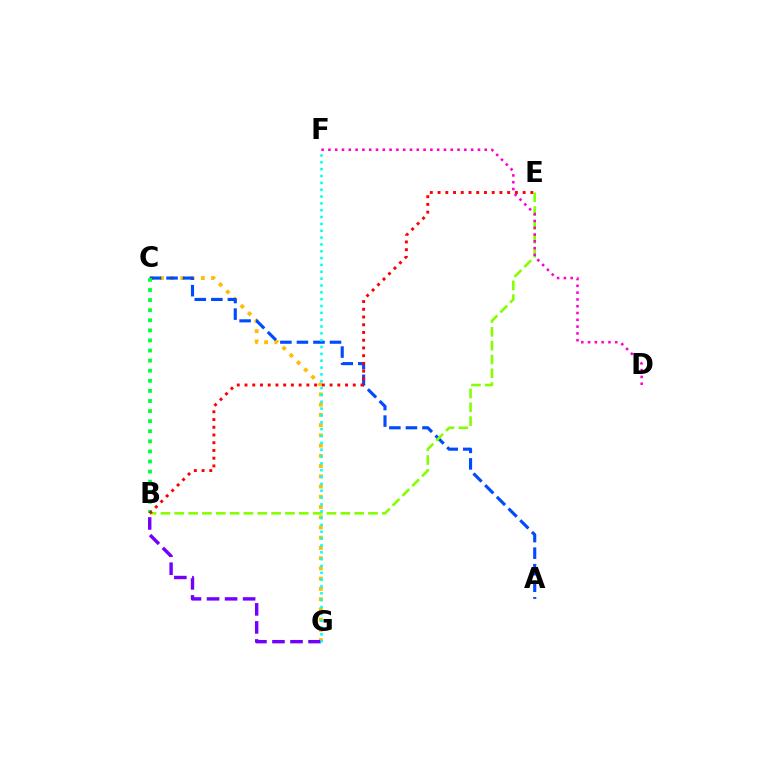{('C', 'G'): [{'color': '#ffbd00', 'line_style': 'dotted', 'thickness': 2.78}], ('A', 'C'): [{'color': '#004bff', 'line_style': 'dashed', 'thickness': 2.25}], ('B', 'G'): [{'color': '#7200ff', 'line_style': 'dashed', 'thickness': 2.45}], ('B', 'E'): [{'color': '#84ff00', 'line_style': 'dashed', 'thickness': 1.88}, {'color': '#ff0000', 'line_style': 'dotted', 'thickness': 2.1}], ('F', 'G'): [{'color': '#00fff6', 'line_style': 'dotted', 'thickness': 1.86}], ('B', 'C'): [{'color': '#00ff39', 'line_style': 'dotted', 'thickness': 2.74}], ('D', 'F'): [{'color': '#ff00cf', 'line_style': 'dotted', 'thickness': 1.85}]}